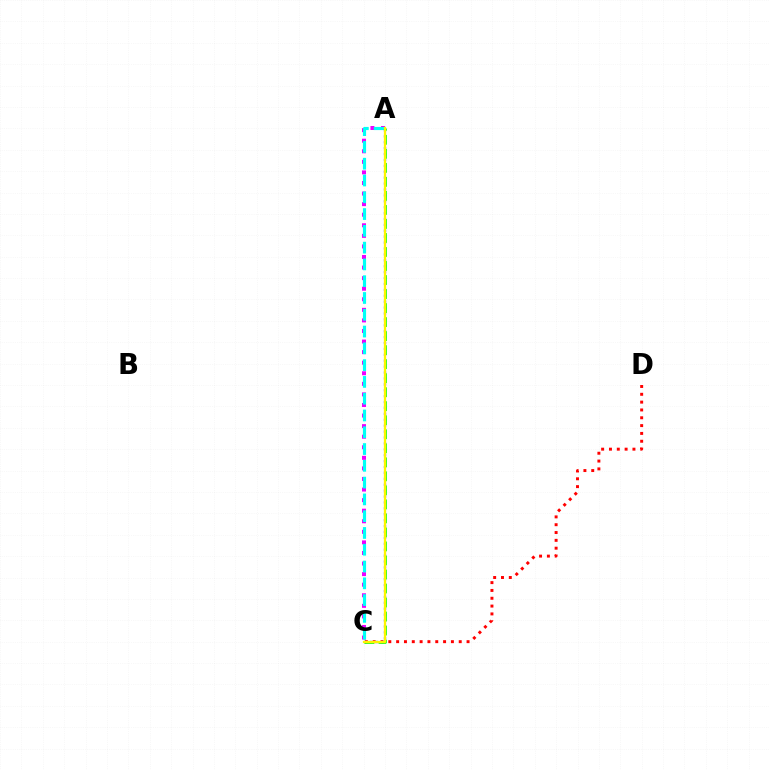{('C', 'D'): [{'color': '#ff0000', 'line_style': 'dotted', 'thickness': 2.13}], ('A', 'C'): [{'color': '#ee00ff', 'line_style': 'dotted', 'thickness': 2.87}, {'color': '#00fff6', 'line_style': 'dashed', 'thickness': 2.28}, {'color': '#0010ff', 'line_style': 'dotted', 'thickness': 1.6}, {'color': '#08ff00', 'line_style': 'dashed', 'thickness': 1.9}, {'color': '#fcf500', 'line_style': 'solid', 'thickness': 1.65}]}